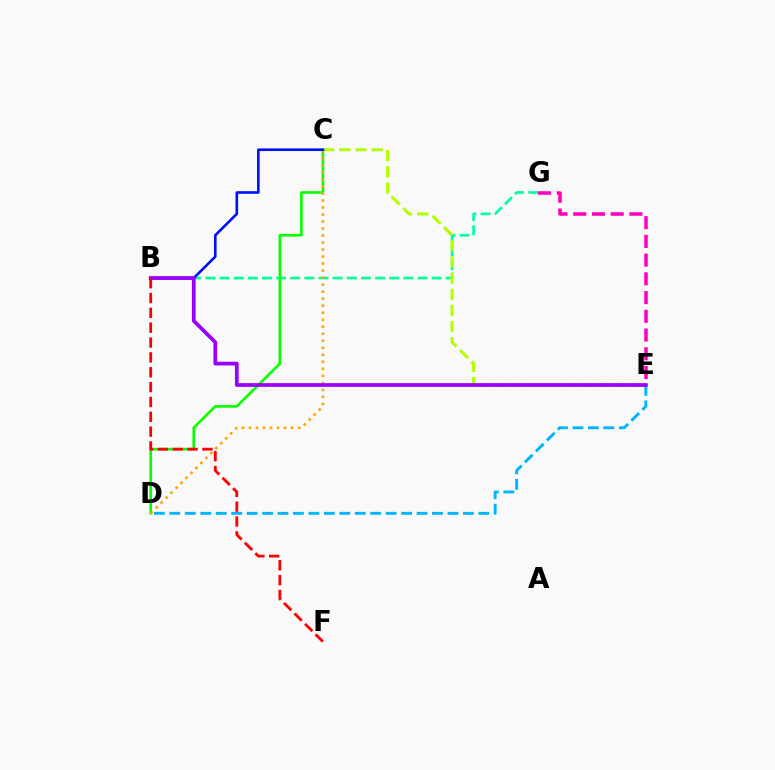{('B', 'G'): [{'color': '#00ff9d', 'line_style': 'dashed', 'thickness': 1.92}], ('C', 'D'): [{'color': '#08ff00', 'line_style': 'solid', 'thickness': 1.9}, {'color': '#ffa500', 'line_style': 'dotted', 'thickness': 1.91}], ('C', 'E'): [{'color': '#b3ff00', 'line_style': 'dashed', 'thickness': 2.2}], ('E', 'G'): [{'color': '#ff00bd', 'line_style': 'dashed', 'thickness': 2.54}], ('B', 'C'): [{'color': '#0010ff', 'line_style': 'solid', 'thickness': 1.89}], ('D', 'E'): [{'color': '#00b5ff', 'line_style': 'dashed', 'thickness': 2.1}], ('B', 'E'): [{'color': '#9b00ff', 'line_style': 'solid', 'thickness': 2.69}], ('B', 'F'): [{'color': '#ff0000', 'line_style': 'dashed', 'thickness': 2.02}]}